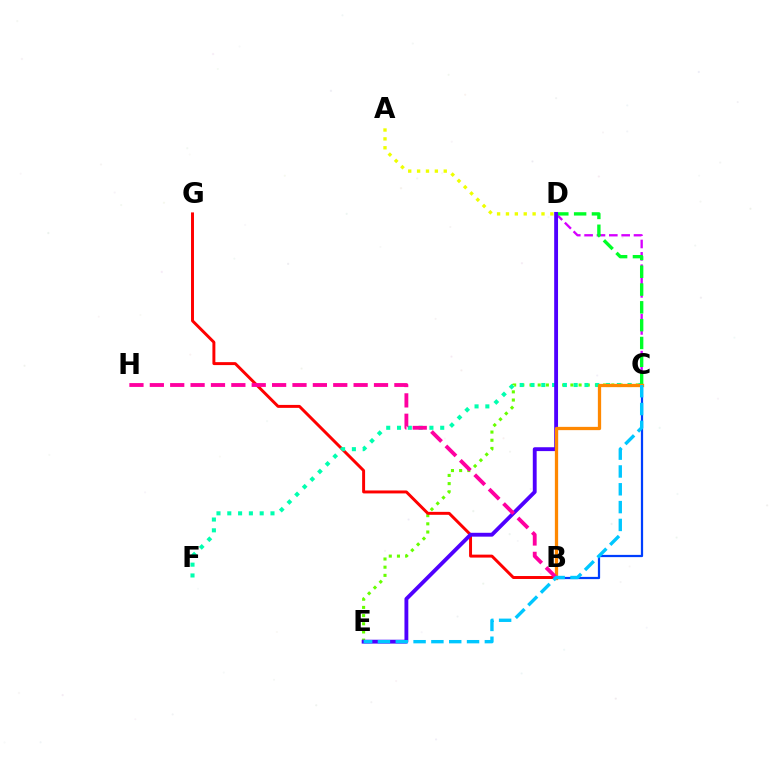{('C', 'E'): [{'color': '#66ff00', 'line_style': 'dotted', 'thickness': 2.22}, {'color': '#00c7ff', 'line_style': 'dashed', 'thickness': 2.42}], ('C', 'D'): [{'color': '#d600ff', 'line_style': 'dashed', 'thickness': 1.68}, {'color': '#00ff27', 'line_style': 'dashed', 'thickness': 2.42}], ('B', 'C'): [{'color': '#003fff', 'line_style': 'solid', 'thickness': 1.61}, {'color': '#ff8800', 'line_style': 'solid', 'thickness': 2.36}], ('B', 'G'): [{'color': '#ff0000', 'line_style': 'solid', 'thickness': 2.12}], ('C', 'F'): [{'color': '#00ffaf', 'line_style': 'dotted', 'thickness': 2.93}], ('A', 'D'): [{'color': '#eeff00', 'line_style': 'dotted', 'thickness': 2.41}], ('D', 'E'): [{'color': '#4f00ff', 'line_style': 'solid', 'thickness': 2.78}], ('B', 'H'): [{'color': '#ff00a0', 'line_style': 'dashed', 'thickness': 2.77}]}